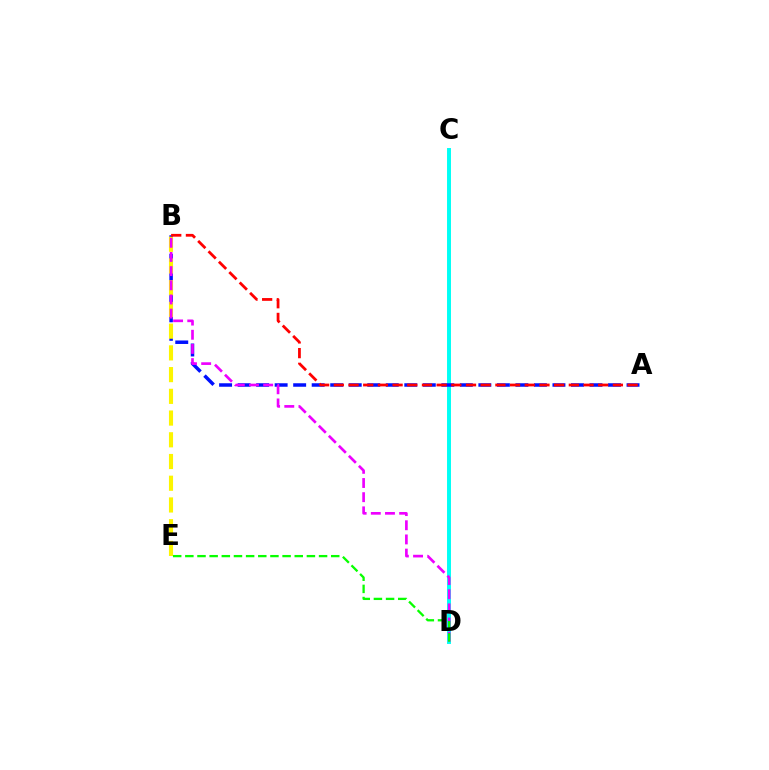{('C', 'D'): [{'color': '#00fff6', 'line_style': 'solid', 'thickness': 2.84}], ('A', 'B'): [{'color': '#0010ff', 'line_style': 'dashed', 'thickness': 2.52}, {'color': '#ff0000', 'line_style': 'dashed', 'thickness': 2.0}], ('B', 'E'): [{'color': '#fcf500', 'line_style': 'dashed', 'thickness': 2.95}], ('B', 'D'): [{'color': '#ee00ff', 'line_style': 'dashed', 'thickness': 1.93}], ('D', 'E'): [{'color': '#08ff00', 'line_style': 'dashed', 'thickness': 1.65}]}